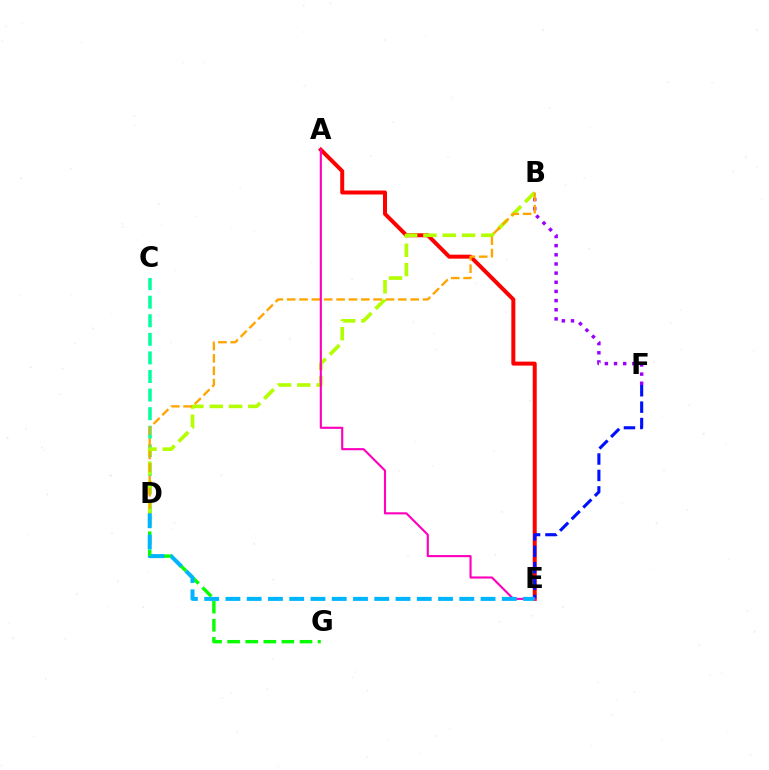{('C', 'D'): [{'color': '#00ff9d', 'line_style': 'dashed', 'thickness': 2.52}], ('A', 'E'): [{'color': '#ff0000', 'line_style': 'solid', 'thickness': 2.87}, {'color': '#ff00bd', 'line_style': 'solid', 'thickness': 1.53}], ('B', 'F'): [{'color': '#9b00ff', 'line_style': 'dotted', 'thickness': 2.49}], ('E', 'F'): [{'color': '#0010ff', 'line_style': 'dashed', 'thickness': 2.23}], ('B', 'D'): [{'color': '#b3ff00', 'line_style': 'dashed', 'thickness': 2.62}, {'color': '#ffa500', 'line_style': 'dashed', 'thickness': 1.68}], ('D', 'G'): [{'color': '#08ff00', 'line_style': 'dashed', 'thickness': 2.46}], ('D', 'E'): [{'color': '#00b5ff', 'line_style': 'dashed', 'thickness': 2.89}]}